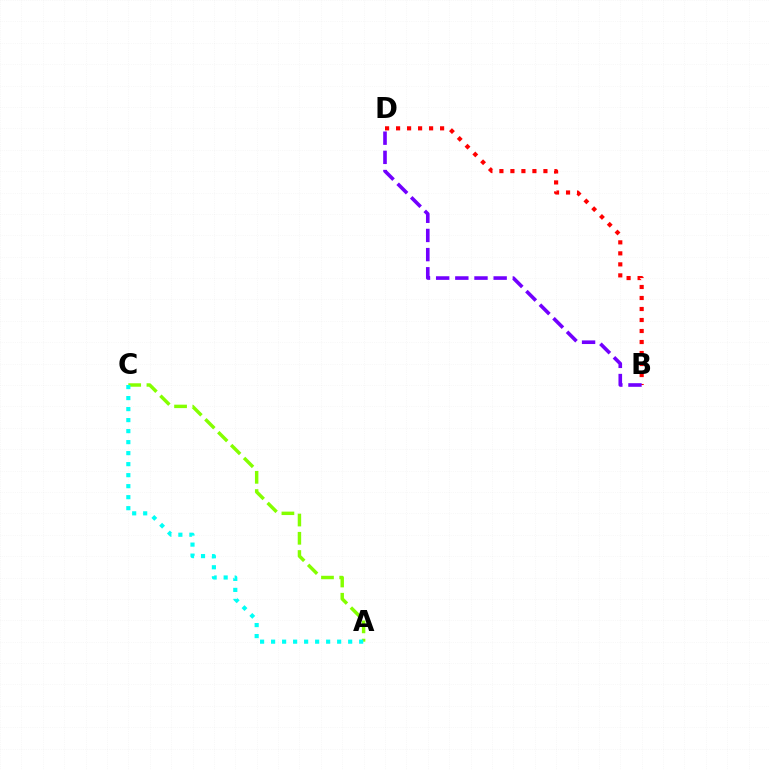{('B', 'D'): [{'color': '#ff0000', 'line_style': 'dotted', 'thickness': 2.99}, {'color': '#7200ff', 'line_style': 'dashed', 'thickness': 2.6}], ('A', 'C'): [{'color': '#84ff00', 'line_style': 'dashed', 'thickness': 2.48}, {'color': '#00fff6', 'line_style': 'dotted', 'thickness': 2.99}]}